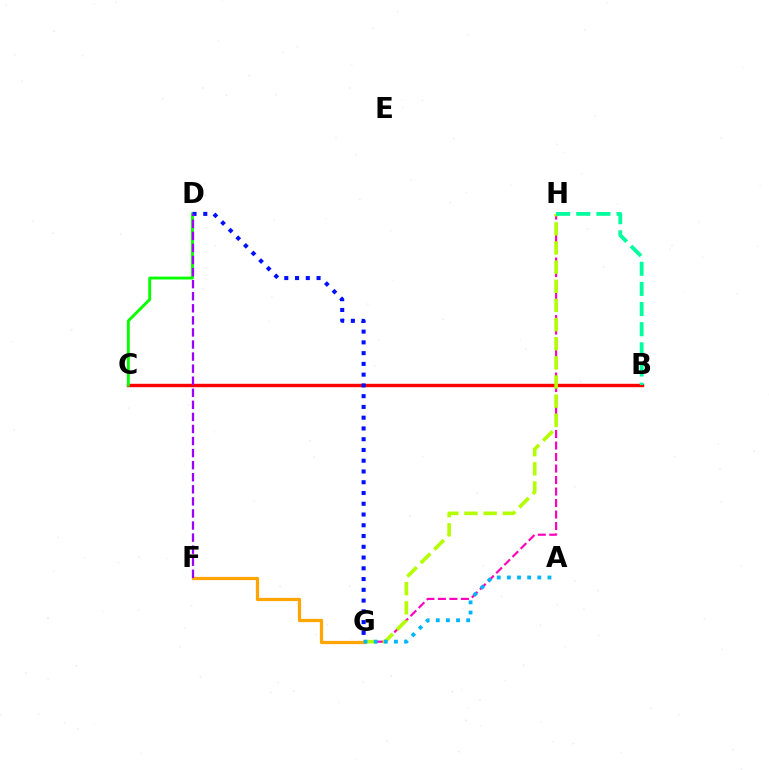{('G', 'H'): [{'color': '#ff00bd', 'line_style': 'dashed', 'thickness': 1.56}, {'color': '#b3ff00', 'line_style': 'dashed', 'thickness': 2.6}], ('B', 'C'): [{'color': '#ff0000', 'line_style': 'solid', 'thickness': 2.45}], ('C', 'D'): [{'color': '#08ff00', 'line_style': 'solid', 'thickness': 2.08}], ('D', 'G'): [{'color': '#0010ff', 'line_style': 'dotted', 'thickness': 2.92}], ('B', 'H'): [{'color': '#00ff9d', 'line_style': 'dashed', 'thickness': 2.74}], ('F', 'G'): [{'color': '#ffa500', 'line_style': 'solid', 'thickness': 2.32}], ('A', 'G'): [{'color': '#00b5ff', 'line_style': 'dotted', 'thickness': 2.75}], ('D', 'F'): [{'color': '#9b00ff', 'line_style': 'dashed', 'thickness': 1.64}]}